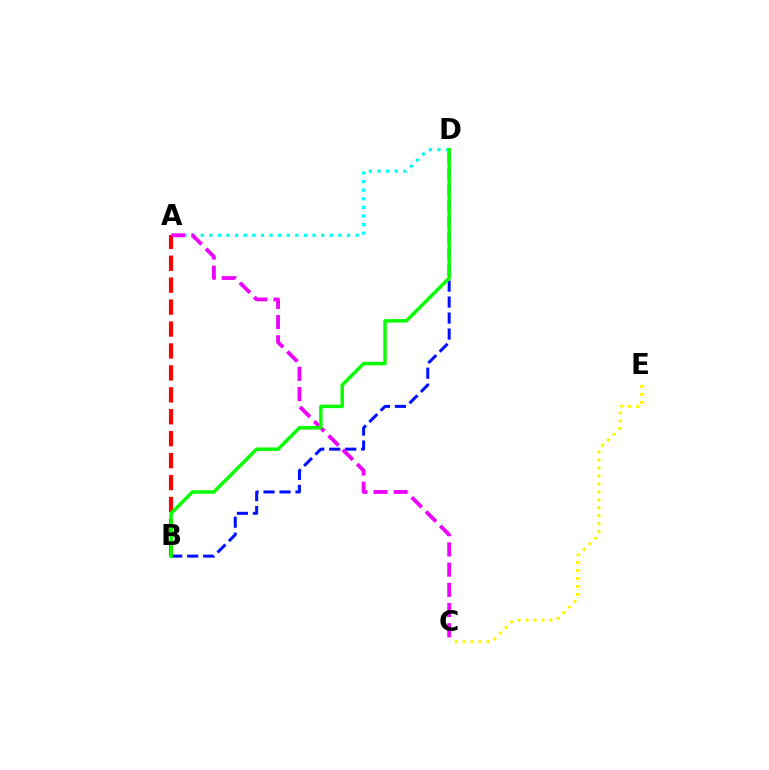{('A', 'D'): [{'color': '#00fff6', 'line_style': 'dotted', 'thickness': 2.34}], ('A', 'B'): [{'color': '#ff0000', 'line_style': 'dashed', 'thickness': 2.98}], ('B', 'D'): [{'color': '#0010ff', 'line_style': 'dashed', 'thickness': 2.17}, {'color': '#08ff00', 'line_style': 'solid', 'thickness': 2.5}], ('C', 'E'): [{'color': '#fcf500', 'line_style': 'dotted', 'thickness': 2.17}], ('A', 'C'): [{'color': '#ee00ff', 'line_style': 'dashed', 'thickness': 2.74}]}